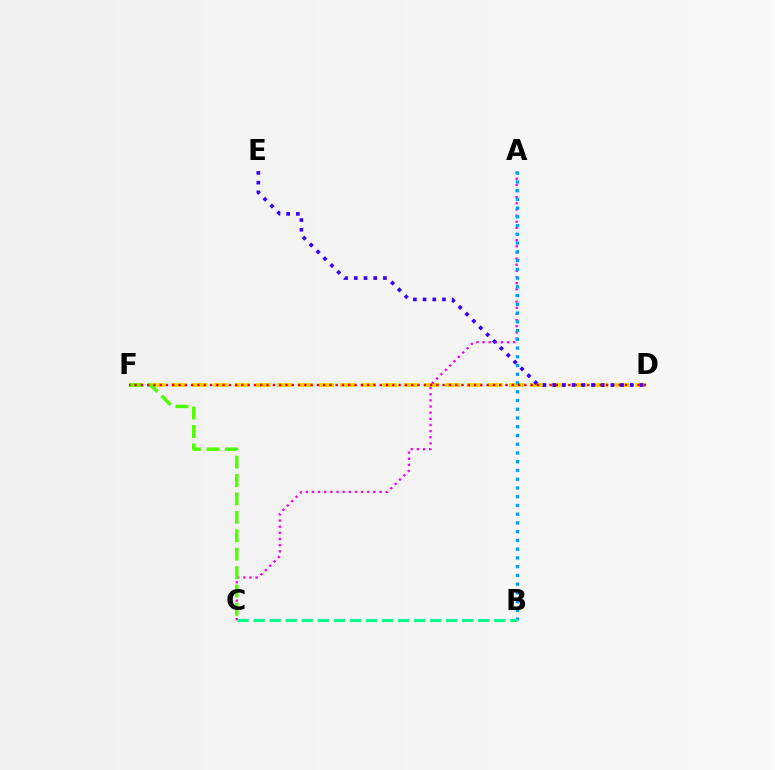{('D', 'F'): [{'color': '#ffd500', 'line_style': 'dashed', 'thickness': 2.87}, {'color': '#ff0000', 'line_style': 'dotted', 'thickness': 1.71}], ('A', 'C'): [{'color': '#ff00ed', 'line_style': 'dotted', 'thickness': 1.67}], ('A', 'B'): [{'color': '#009eff', 'line_style': 'dotted', 'thickness': 2.38}], ('C', 'F'): [{'color': '#4fff00', 'line_style': 'dashed', 'thickness': 2.5}], ('B', 'C'): [{'color': '#00ff86', 'line_style': 'dashed', 'thickness': 2.18}], ('D', 'E'): [{'color': '#3700ff', 'line_style': 'dotted', 'thickness': 2.64}]}